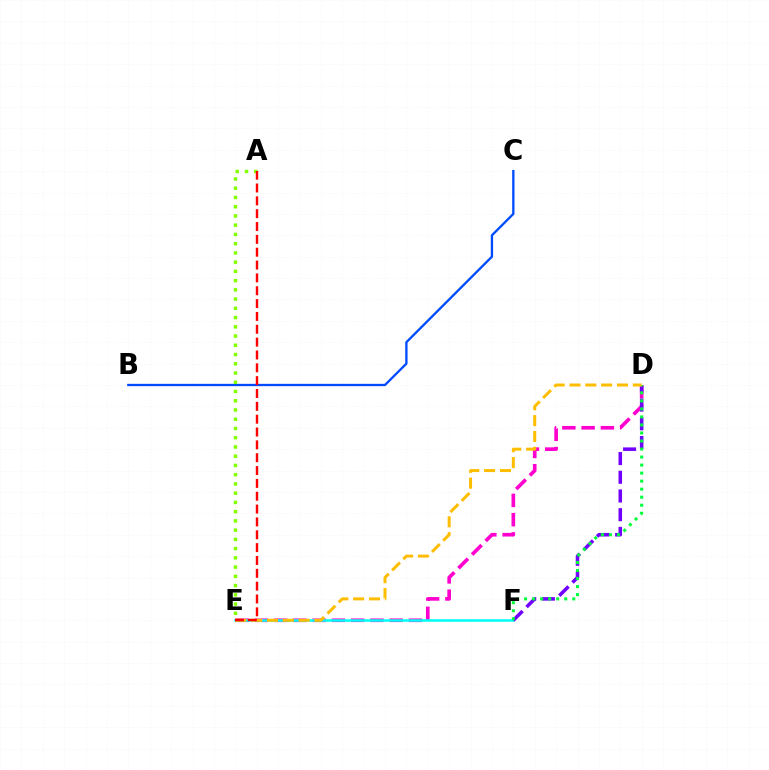{('D', 'E'): [{'color': '#ff00cf', 'line_style': 'dashed', 'thickness': 2.62}, {'color': '#ffbd00', 'line_style': 'dashed', 'thickness': 2.15}], ('E', 'F'): [{'color': '#00fff6', 'line_style': 'solid', 'thickness': 1.81}], ('D', 'F'): [{'color': '#7200ff', 'line_style': 'dashed', 'thickness': 2.54}, {'color': '#00ff39', 'line_style': 'dotted', 'thickness': 2.18}], ('B', 'C'): [{'color': '#004bff', 'line_style': 'solid', 'thickness': 1.67}], ('A', 'E'): [{'color': '#84ff00', 'line_style': 'dotted', 'thickness': 2.51}, {'color': '#ff0000', 'line_style': 'dashed', 'thickness': 1.74}]}